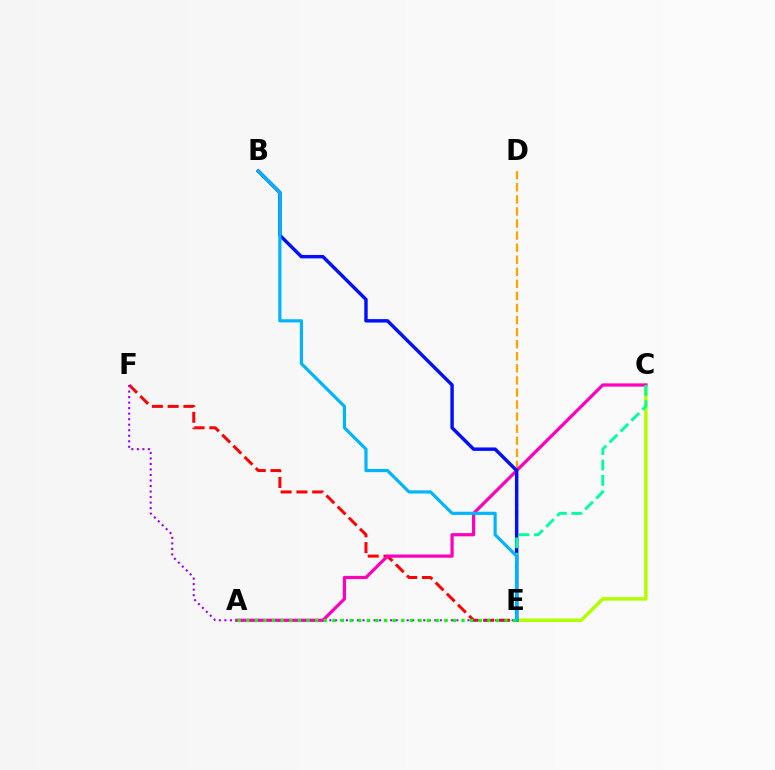{('E', 'F'): [{'color': '#ff0000', 'line_style': 'dashed', 'thickness': 2.14}, {'color': '#9b00ff', 'line_style': 'dotted', 'thickness': 1.5}], ('D', 'E'): [{'color': '#ffa500', 'line_style': 'dashed', 'thickness': 1.64}], ('C', 'E'): [{'color': '#b3ff00', 'line_style': 'solid', 'thickness': 2.53}, {'color': '#00ff9d', 'line_style': 'dashed', 'thickness': 2.1}], ('A', 'C'): [{'color': '#ff00bd', 'line_style': 'solid', 'thickness': 2.32}], ('B', 'E'): [{'color': '#0010ff', 'line_style': 'solid', 'thickness': 2.47}, {'color': '#00b5ff', 'line_style': 'solid', 'thickness': 2.29}], ('A', 'E'): [{'color': '#08ff00', 'line_style': 'dotted', 'thickness': 2.34}]}